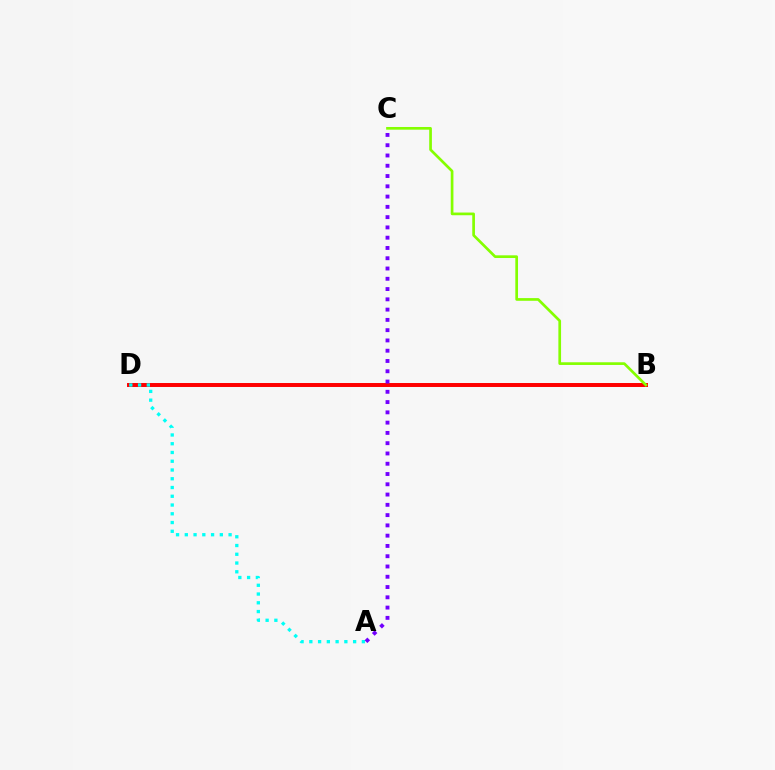{('B', 'D'): [{'color': '#ff0000', 'line_style': 'solid', 'thickness': 2.85}], ('A', 'D'): [{'color': '#00fff6', 'line_style': 'dotted', 'thickness': 2.38}], ('A', 'C'): [{'color': '#7200ff', 'line_style': 'dotted', 'thickness': 2.79}], ('B', 'C'): [{'color': '#84ff00', 'line_style': 'solid', 'thickness': 1.94}]}